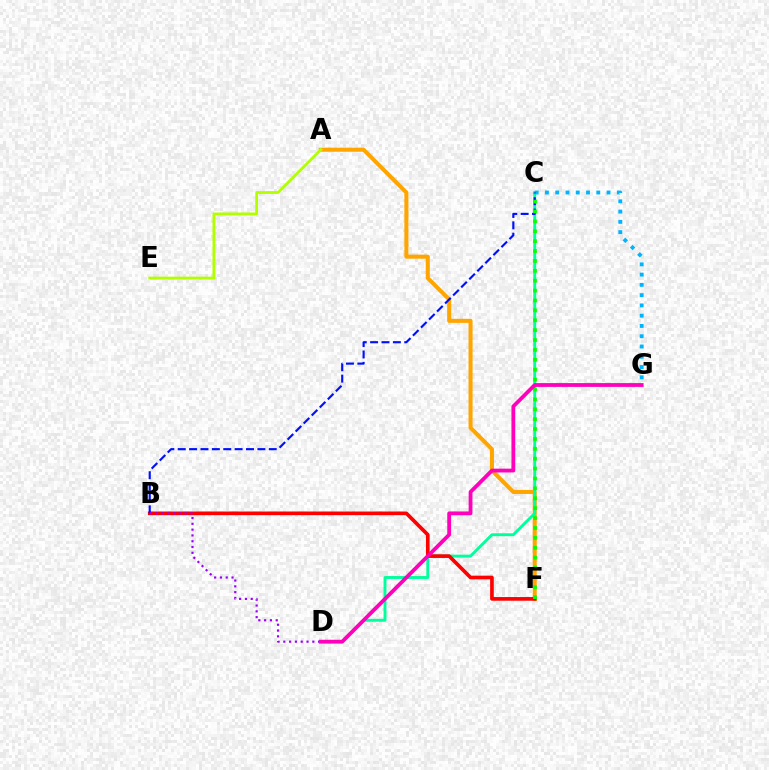{('A', 'F'): [{'color': '#ffa500', 'line_style': 'solid', 'thickness': 2.91}], ('C', 'D'): [{'color': '#00ff9d', 'line_style': 'solid', 'thickness': 2.08}], ('C', 'G'): [{'color': '#00b5ff', 'line_style': 'dotted', 'thickness': 2.79}], ('B', 'F'): [{'color': '#ff0000', 'line_style': 'solid', 'thickness': 2.64}], ('A', 'E'): [{'color': '#b3ff00', 'line_style': 'solid', 'thickness': 2.03}], ('B', 'C'): [{'color': '#0010ff', 'line_style': 'dashed', 'thickness': 1.55}], ('C', 'F'): [{'color': '#08ff00', 'line_style': 'dotted', 'thickness': 2.69}], ('B', 'D'): [{'color': '#9b00ff', 'line_style': 'dotted', 'thickness': 1.58}], ('D', 'G'): [{'color': '#ff00bd', 'line_style': 'solid', 'thickness': 2.74}]}